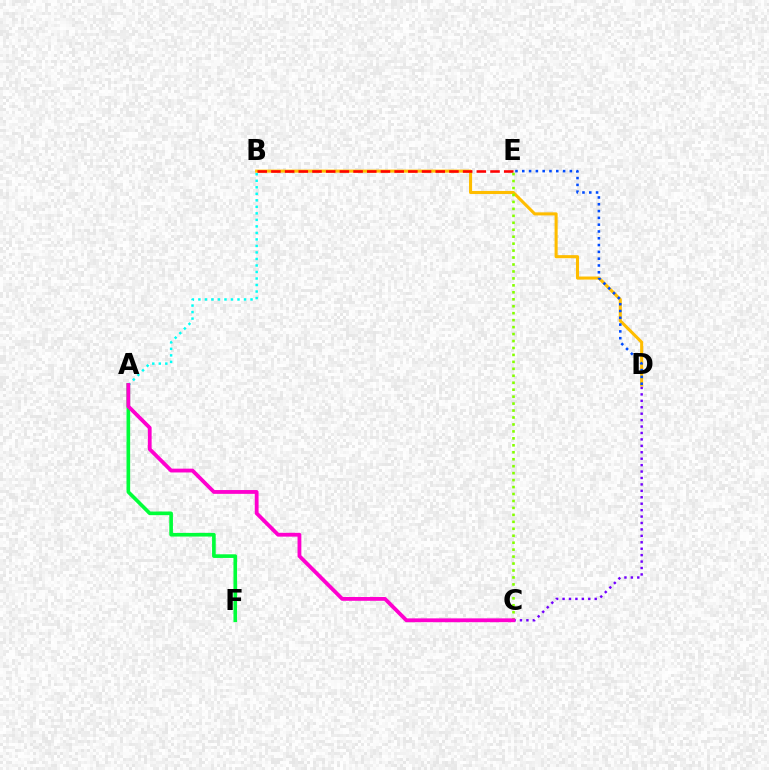{('B', 'D'): [{'color': '#ffbd00', 'line_style': 'solid', 'thickness': 2.21}], ('B', 'E'): [{'color': '#ff0000', 'line_style': 'dashed', 'thickness': 1.86}], ('D', 'E'): [{'color': '#004bff', 'line_style': 'dotted', 'thickness': 1.85}], ('C', 'D'): [{'color': '#7200ff', 'line_style': 'dotted', 'thickness': 1.75}], ('C', 'E'): [{'color': '#84ff00', 'line_style': 'dotted', 'thickness': 1.89}], ('A', 'B'): [{'color': '#00fff6', 'line_style': 'dotted', 'thickness': 1.77}], ('A', 'F'): [{'color': '#00ff39', 'line_style': 'solid', 'thickness': 2.62}], ('A', 'C'): [{'color': '#ff00cf', 'line_style': 'solid', 'thickness': 2.75}]}